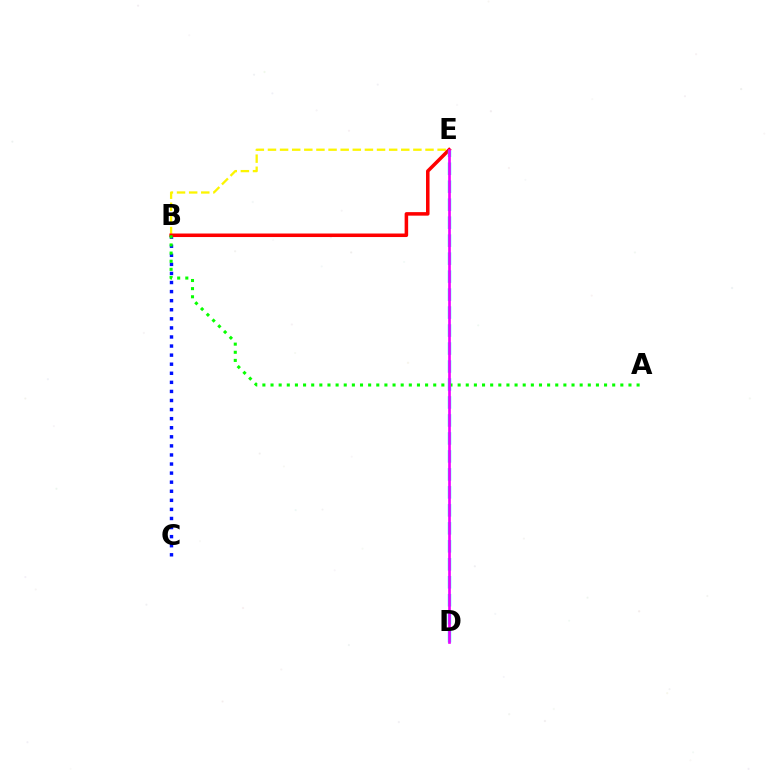{('B', 'C'): [{'color': '#0010ff', 'line_style': 'dotted', 'thickness': 2.47}], ('B', 'E'): [{'color': '#fcf500', 'line_style': 'dashed', 'thickness': 1.65}, {'color': '#ff0000', 'line_style': 'solid', 'thickness': 2.54}], ('D', 'E'): [{'color': '#00fff6', 'line_style': 'dashed', 'thickness': 2.44}, {'color': '#ee00ff', 'line_style': 'solid', 'thickness': 1.92}], ('A', 'B'): [{'color': '#08ff00', 'line_style': 'dotted', 'thickness': 2.21}]}